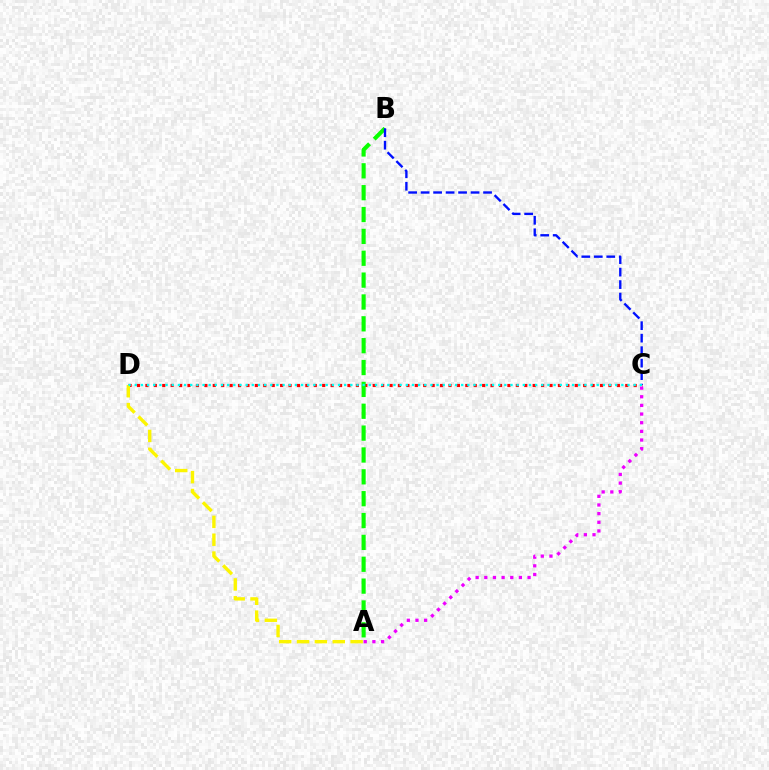{('C', 'D'): [{'color': '#ff0000', 'line_style': 'dotted', 'thickness': 2.29}, {'color': '#00fff6', 'line_style': 'dotted', 'thickness': 1.67}], ('A', 'B'): [{'color': '#08ff00', 'line_style': 'dashed', 'thickness': 2.97}], ('A', 'C'): [{'color': '#ee00ff', 'line_style': 'dotted', 'thickness': 2.35}], ('B', 'C'): [{'color': '#0010ff', 'line_style': 'dashed', 'thickness': 1.7}], ('A', 'D'): [{'color': '#fcf500', 'line_style': 'dashed', 'thickness': 2.43}]}